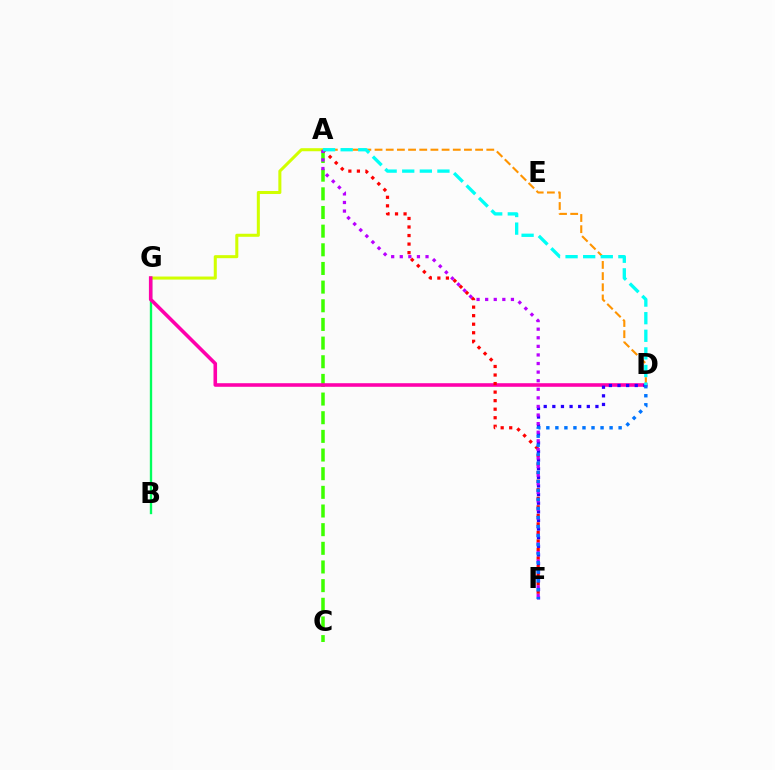{('A', 'C'): [{'color': '#3dff00', 'line_style': 'dashed', 'thickness': 2.53}], ('B', 'G'): [{'color': '#00ff5c', 'line_style': 'solid', 'thickness': 1.69}], ('A', 'G'): [{'color': '#d1ff00', 'line_style': 'solid', 'thickness': 2.19}], ('D', 'G'): [{'color': '#ff00ac', 'line_style': 'solid', 'thickness': 2.58}], ('A', 'D'): [{'color': '#ff9400', 'line_style': 'dashed', 'thickness': 1.52}, {'color': '#00fff6', 'line_style': 'dashed', 'thickness': 2.39}], ('A', 'F'): [{'color': '#ff0000', 'line_style': 'dotted', 'thickness': 2.32}, {'color': '#b900ff', 'line_style': 'dotted', 'thickness': 2.33}], ('D', 'F'): [{'color': '#2500ff', 'line_style': 'dotted', 'thickness': 2.34}, {'color': '#0074ff', 'line_style': 'dotted', 'thickness': 2.45}]}